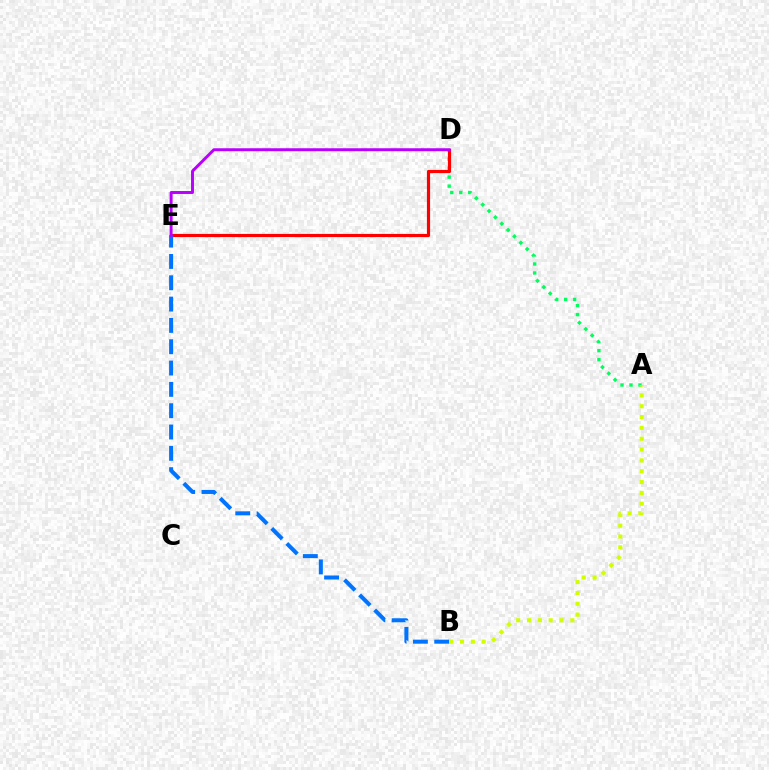{('A', 'D'): [{'color': '#00ff5c', 'line_style': 'dotted', 'thickness': 2.44}], ('D', 'E'): [{'color': '#ff0000', 'line_style': 'solid', 'thickness': 2.28}, {'color': '#b900ff', 'line_style': 'solid', 'thickness': 2.12}], ('B', 'E'): [{'color': '#0074ff', 'line_style': 'dashed', 'thickness': 2.9}], ('A', 'B'): [{'color': '#d1ff00', 'line_style': 'dotted', 'thickness': 2.94}]}